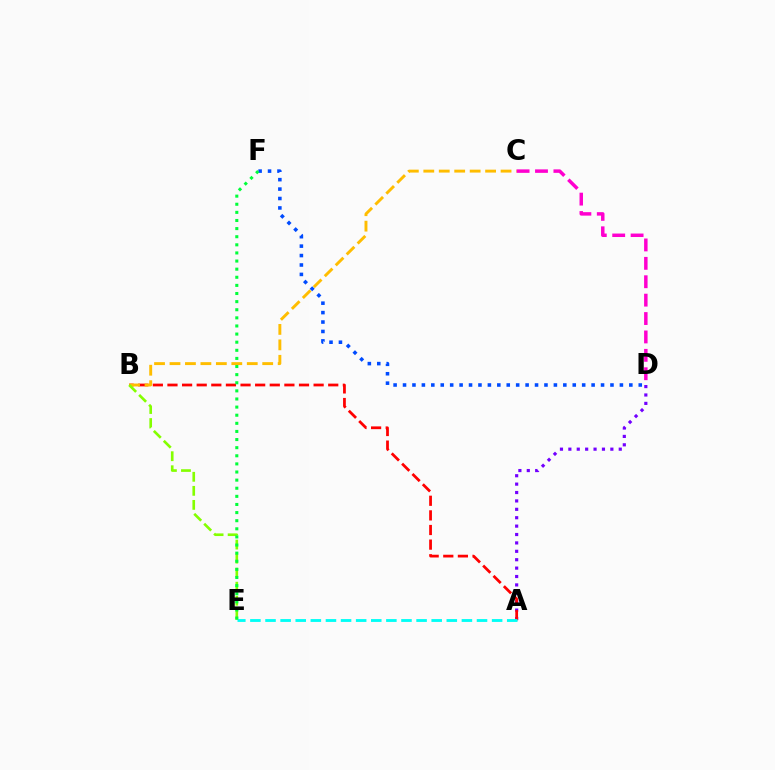{('A', 'D'): [{'color': '#7200ff', 'line_style': 'dotted', 'thickness': 2.28}], ('A', 'B'): [{'color': '#ff0000', 'line_style': 'dashed', 'thickness': 1.99}], ('B', 'C'): [{'color': '#ffbd00', 'line_style': 'dashed', 'thickness': 2.1}], ('B', 'E'): [{'color': '#84ff00', 'line_style': 'dashed', 'thickness': 1.91}], ('C', 'D'): [{'color': '#ff00cf', 'line_style': 'dashed', 'thickness': 2.5}], ('A', 'E'): [{'color': '#00fff6', 'line_style': 'dashed', 'thickness': 2.05}], ('D', 'F'): [{'color': '#004bff', 'line_style': 'dotted', 'thickness': 2.56}], ('E', 'F'): [{'color': '#00ff39', 'line_style': 'dotted', 'thickness': 2.2}]}